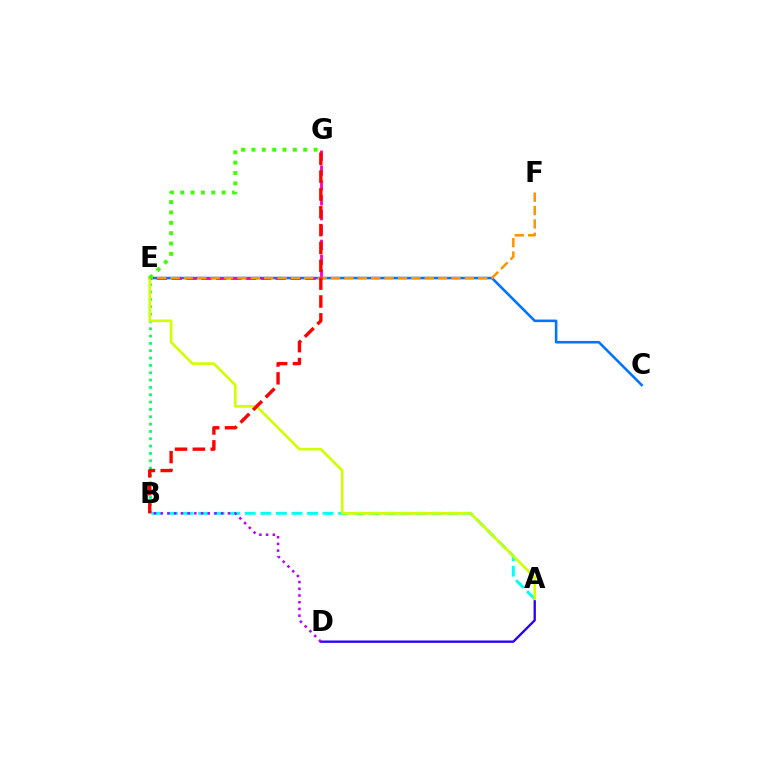{('A', 'D'): [{'color': '#2500ff', 'line_style': 'solid', 'thickness': 1.68}], ('B', 'E'): [{'color': '#00ff5c', 'line_style': 'dotted', 'thickness': 1.99}], ('A', 'B'): [{'color': '#00fff6', 'line_style': 'dashed', 'thickness': 2.12}], ('C', 'E'): [{'color': '#0074ff', 'line_style': 'solid', 'thickness': 1.85}], ('E', 'G'): [{'color': '#ff00ac', 'line_style': 'dashed', 'thickness': 2.02}, {'color': '#3dff00', 'line_style': 'dotted', 'thickness': 2.81}], ('A', 'E'): [{'color': '#d1ff00', 'line_style': 'solid', 'thickness': 1.91}], ('E', 'F'): [{'color': '#ff9400', 'line_style': 'dashed', 'thickness': 1.82}], ('B', 'G'): [{'color': '#ff0000', 'line_style': 'dashed', 'thickness': 2.42}], ('B', 'D'): [{'color': '#b900ff', 'line_style': 'dotted', 'thickness': 1.83}]}